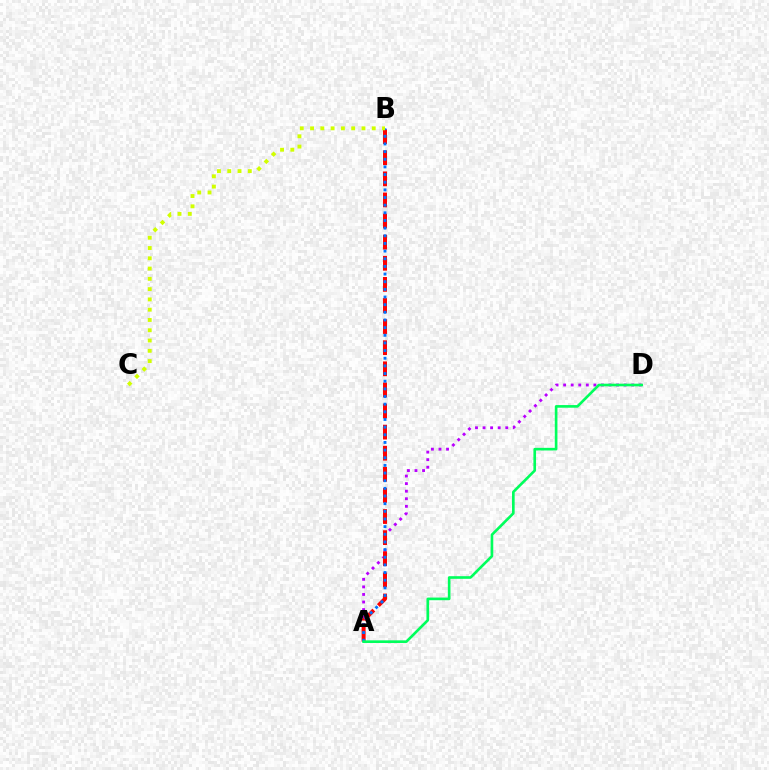{('A', 'D'): [{'color': '#b900ff', 'line_style': 'dotted', 'thickness': 2.05}, {'color': '#00ff5c', 'line_style': 'solid', 'thickness': 1.9}], ('A', 'B'): [{'color': '#ff0000', 'line_style': 'dashed', 'thickness': 2.87}, {'color': '#0074ff', 'line_style': 'dotted', 'thickness': 2.08}], ('B', 'C'): [{'color': '#d1ff00', 'line_style': 'dotted', 'thickness': 2.79}]}